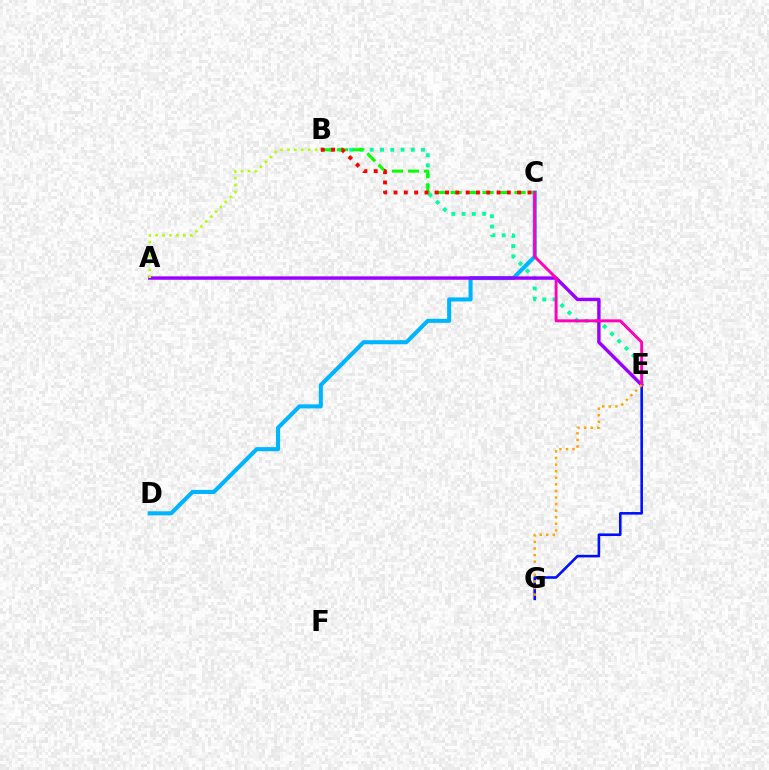{('E', 'G'): [{'color': '#0010ff', 'line_style': 'solid', 'thickness': 1.87}, {'color': '#ffa500', 'line_style': 'dotted', 'thickness': 1.79}], ('C', 'D'): [{'color': '#00b5ff', 'line_style': 'solid', 'thickness': 2.94}], ('B', 'E'): [{'color': '#00ff9d', 'line_style': 'dotted', 'thickness': 2.78}], ('A', 'E'): [{'color': '#9b00ff', 'line_style': 'solid', 'thickness': 2.46}], ('B', 'C'): [{'color': '#08ff00', 'line_style': 'dashed', 'thickness': 2.17}, {'color': '#ff0000', 'line_style': 'dotted', 'thickness': 2.8}], ('C', 'E'): [{'color': '#ff00bd', 'line_style': 'solid', 'thickness': 2.11}], ('A', 'B'): [{'color': '#b3ff00', 'line_style': 'dotted', 'thickness': 1.88}]}